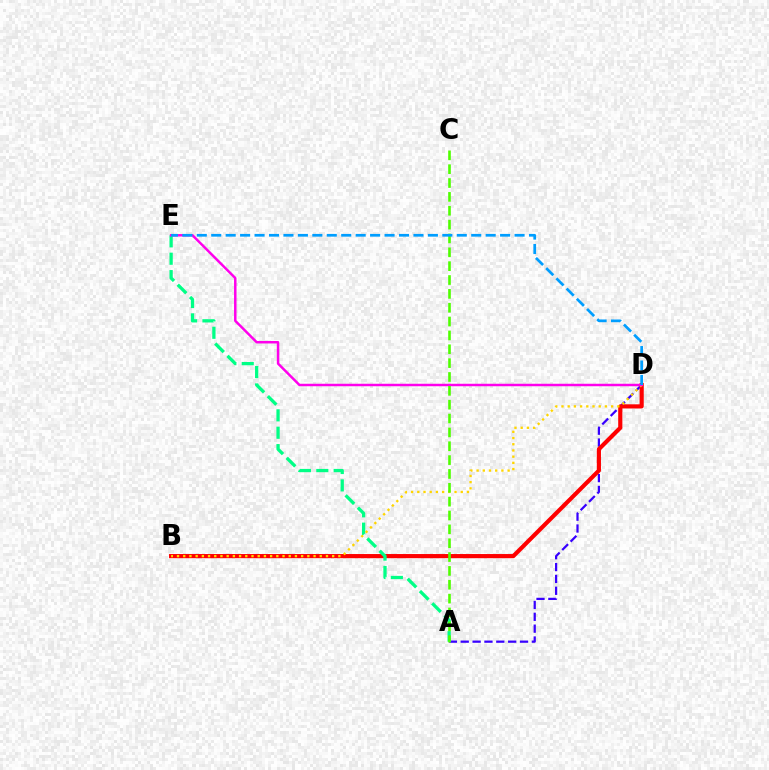{('A', 'D'): [{'color': '#3700ff', 'line_style': 'dashed', 'thickness': 1.61}], ('B', 'D'): [{'color': '#ff0000', 'line_style': 'solid', 'thickness': 2.99}, {'color': '#ffd500', 'line_style': 'dotted', 'thickness': 1.69}], ('A', 'E'): [{'color': '#00ff86', 'line_style': 'dashed', 'thickness': 2.36}], ('D', 'E'): [{'color': '#ff00ed', 'line_style': 'solid', 'thickness': 1.78}, {'color': '#009eff', 'line_style': 'dashed', 'thickness': 1.96}], ('A', 'C'): [{'color': '#4fff00', 'line_style': 'dashed', 'thickness': 1.88}]}